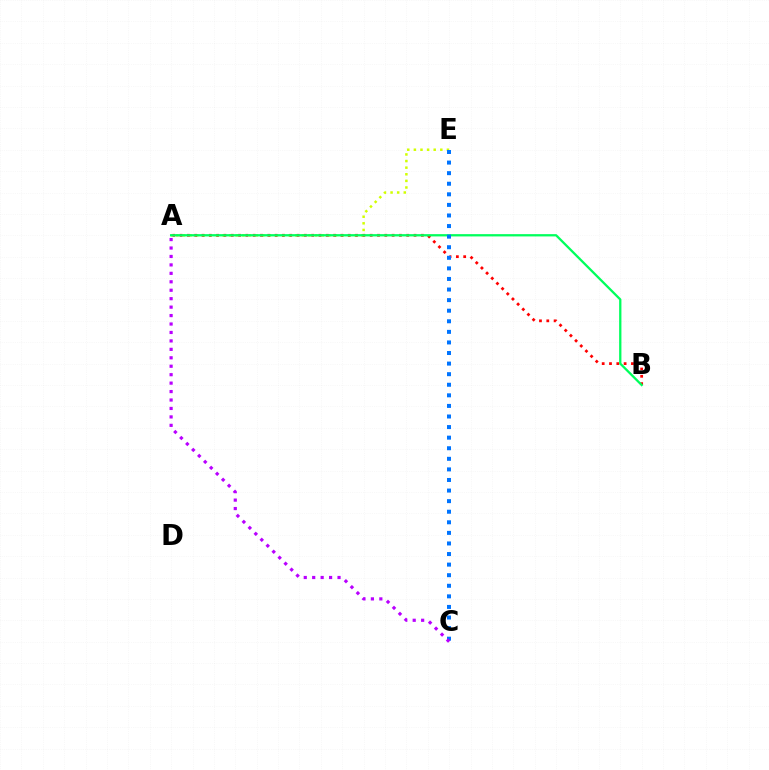{('A', 'E'): [{'color': '#d1ff00', 'line_style': 'dotted', 'thickness': 1.8}], ('A', 'B'): [{'color': '#ff0000', 'line_style': 'dotted', 'thickness': 1.99}, {'color': '#00ff5c', 'line_style': 'solid', 'thickness': 1.65}], ('C', 'E'): [{'color': '#0074ff', 'line_style': 'dotted', 'thickness': 2.87}], ('A', 'C'): [{'color': '#b900ff', 'line_style': 'dotted', 'thickness': 2.29}]}